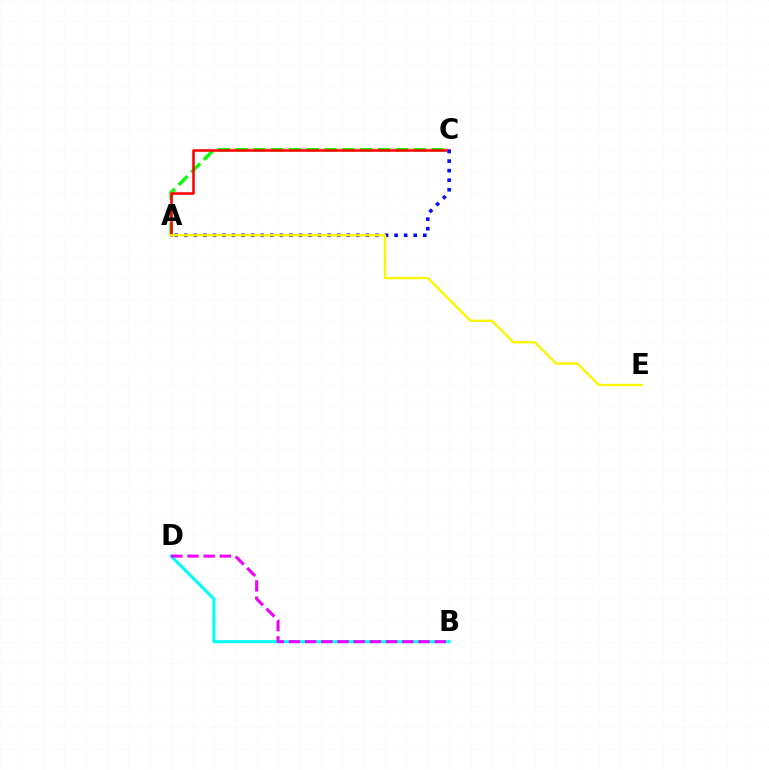{('A', 'C'): [{'color': '#08ff00', 'line_style': 'dashed', 'thickness': 2.42}, {'color': '#ff0000', 'line_style': 'solid', 'thickness': 1.83}, {'color': '#0010ff', 'line_style': 'dotted', 'thickness': 2.6}], ('B', 'D'): [{'color': '#00fff6', 'line_style': 'solid', 'thickness': 2.18}, {'color': '#ee00ff', 'line_style': 'dashed', 'thickness': 2.2}], ('A', 'E'): [{'color': '#fcf500', 'line_style': 'solid', 'thickness': 1.7}]}